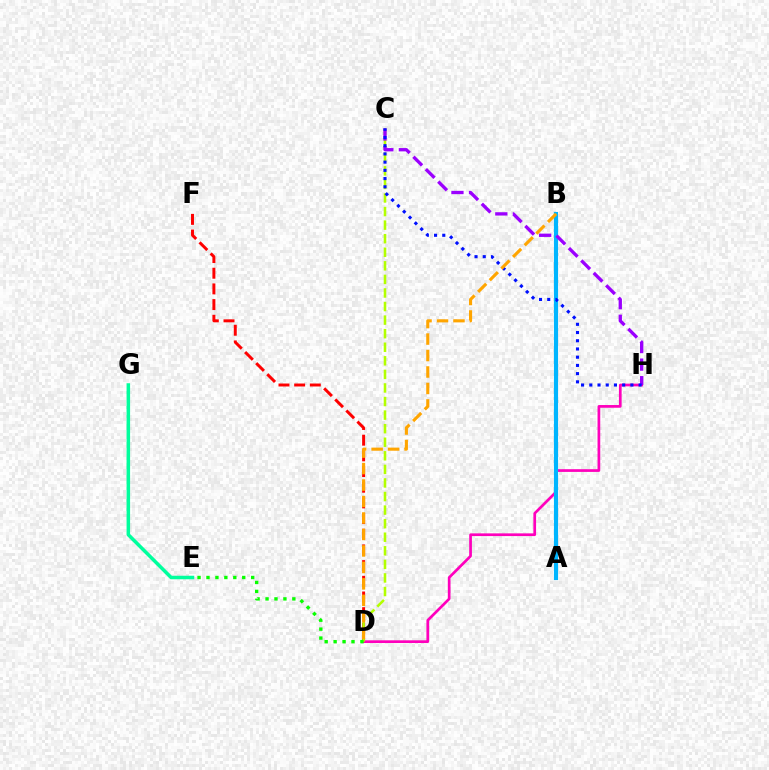{('E', 'G'): [{'color': '#00ff9d', 'line_style': 'solid', 'thickness': 2.53}], ('D', 'F'): [{'color': '#ff0000', 'line_style': 'dashed', 'thickness': 2.13}], ('D', 'H'): [{'color': '#ff00bd', 'line_style': 'solid', 'thickness': 1.95}], ('C', 'D'): [{'color': '#b3ff00', 'line_style': 'dashed', 'thickness': 1.84}], ('A', 'B'): [{'color': '#00b5ff', 'line_style': 'solid', 'thickness': 2.98}], ('C', 'H'): [{'color': '#9b00ff', 'line_style': 'dashed', 'thickness': 2.39}, {'color': '#0010ff', 'line_style': 'dotted', 'thickness': 2.23}], ('D', 'E'): [{'color': '#08ff00', 'line_style': 'dotted', 'thickness': 2.43}], ('B', 'D'): [{'color': '#ffa500', 'line_style': 'dashed', 'thickness': 2.24}]}